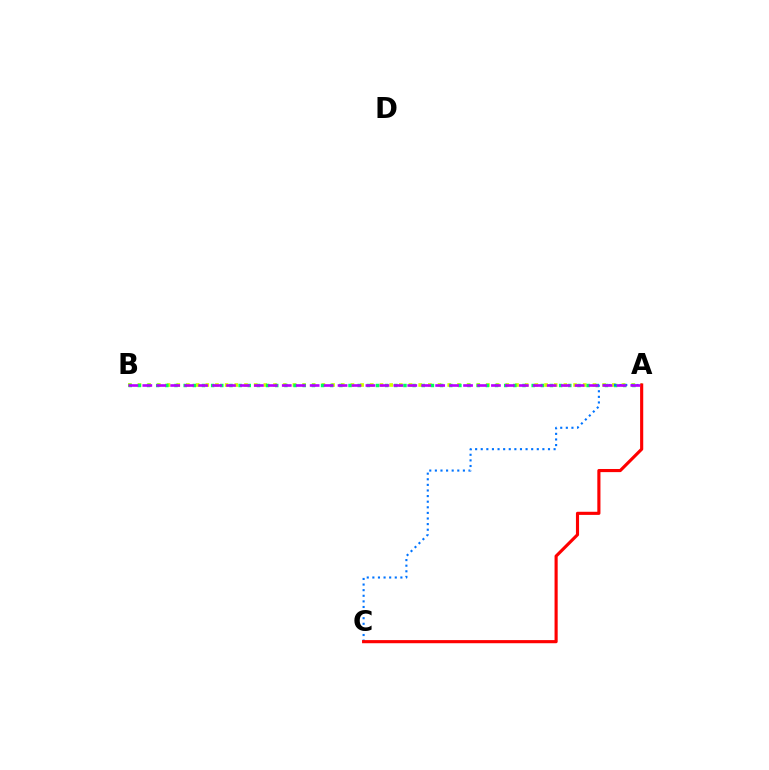{('A', 'B'): [{'color': '#d1ff00', 'line_style': 'dotted', 'thickness': 2.63}, {'color': '#00ff5c', 'line_style': 'dotted', 'thickness': 2.49}, {'color': '#b900ff', 'line_style': 'dashed', 'thickness': 1.89}], ('A', 'C'): [{'color': '#0074ff', 'line_style': 'dotted', 'thickness': 1.52}, {'color': '#ff0000', 'line_style': 'solid', 'thickness': 2.25}]}